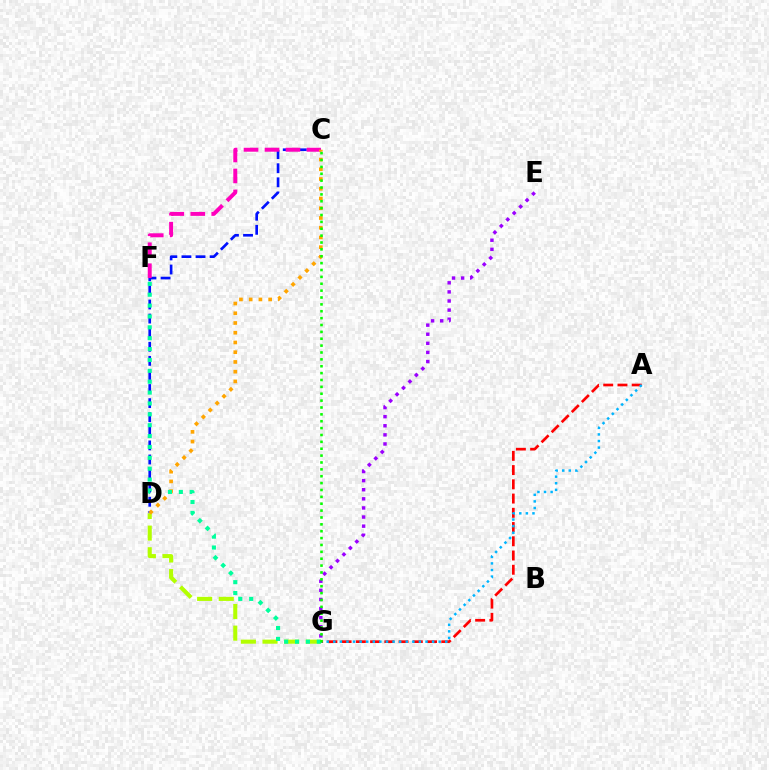{('C', 'D'): [{'color': '#0010ff', 'line_style': 'dashed', 'thickness': 1.91}, {'color': '#ffa500', 'line_style': 'dotted', 'thickness': 2.65}], ('D', 'G'): [{'color': '#b3ff00', 'line_style': 'dashed', 'thickness': 2.94}], ('C', 'F'): [{'color': '#ff00bd', 'line_style': 'dashed', 'thickness': 2.85}], ('E', 'G'): [{'color': '#9b00ff', 'line_style': 'dotted', 'thickness': 2.47}], ('A', 'G'): [{'color': '#ff0000', 'line_style': 'dashed', 'thickness': 1.93}, {'color': '#00b5ff', 'line_style': 'dotted', 'thickness': 1.79}], ('F', 'G'): [{'color': '#00ff9d', 'line_style': 'dotted', 'thickness': 2.95}], ('C', 'G'): [{'color': '#08ff00', 'line_style': 'dotted', 'thickness': 1.87}]}